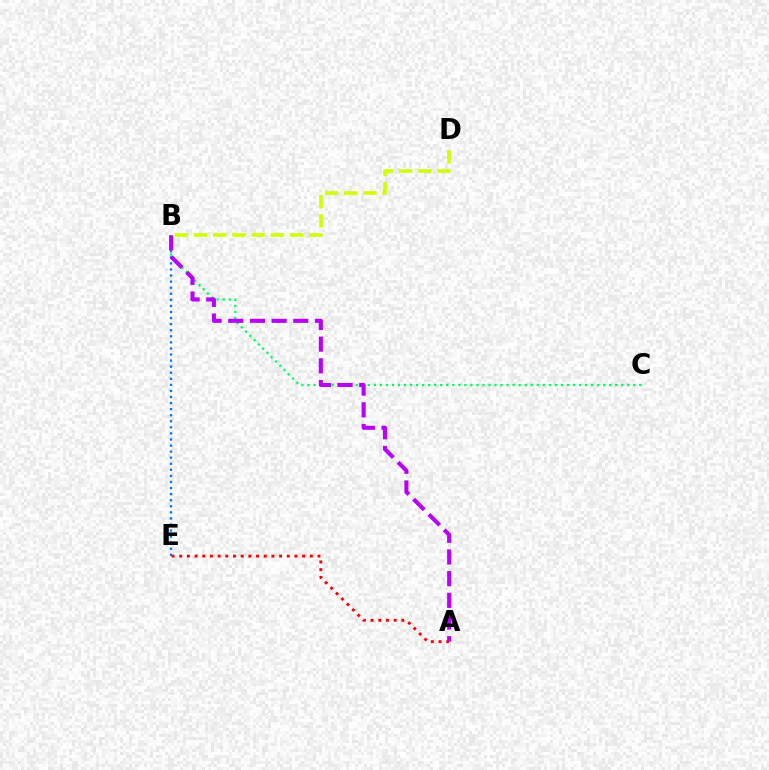{('A', 'E'): [{'color': '#ff0000', 'line_style': 'dotted', 'thickness': 2.09}], ('B', 'C'): [{'color': '#00ff5c', 'line_style': 'dotted', 'thickness': 1.64}], ('B', 'D'): [{'color': '#d1ff00', 'line_style': 'dashed', 'thickness': 2.61}], ('B', 'E'): [{'color': '#0074ff', 'line_style': 'dotted', 'thickness': 1.65}], ('A', 'B'): [{'color': '#b900ff', 'line_style': 'dashed', 'thickness': 2.95}]}